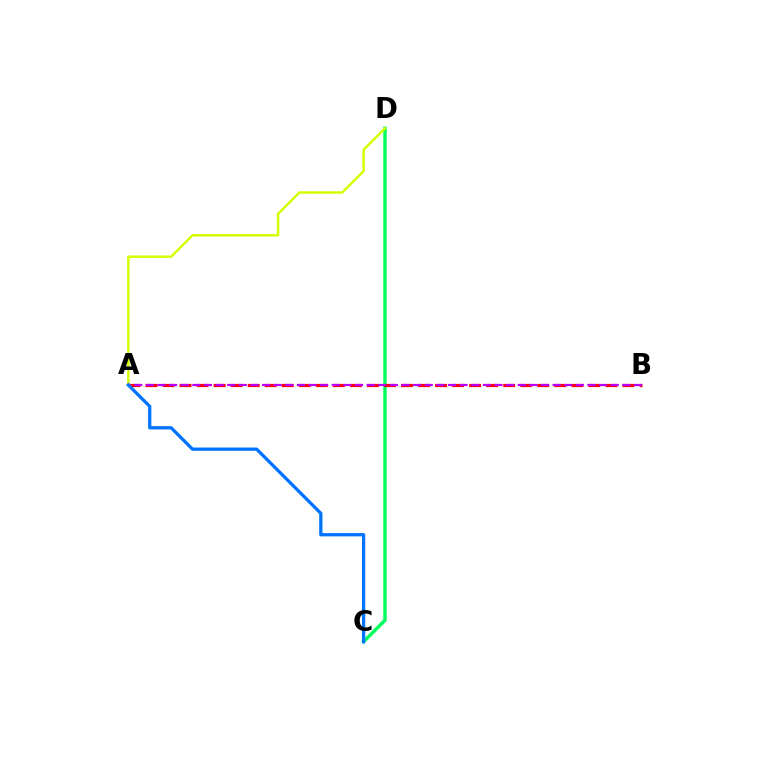{('C', 'D'): [{'color': '#00ff5c', 'line_style': 'solid', 'thickness': 2.49}], ('A', 'D'): [{'color': '#d1ff00', 'line_style': 'solid', 'thickness': 1.77}], ('A', 'B'): [{'color': '#ff0000', 'line_style': 'dashed', 'thickness': 2.31}, {'color': '#b900ff', 'line_style': 'dashed', 'thickness': 1.58}], ('A', 'C'): [{'color': '#0074ff', 'line_style': 'solid', 'thickness': 2.36}]}